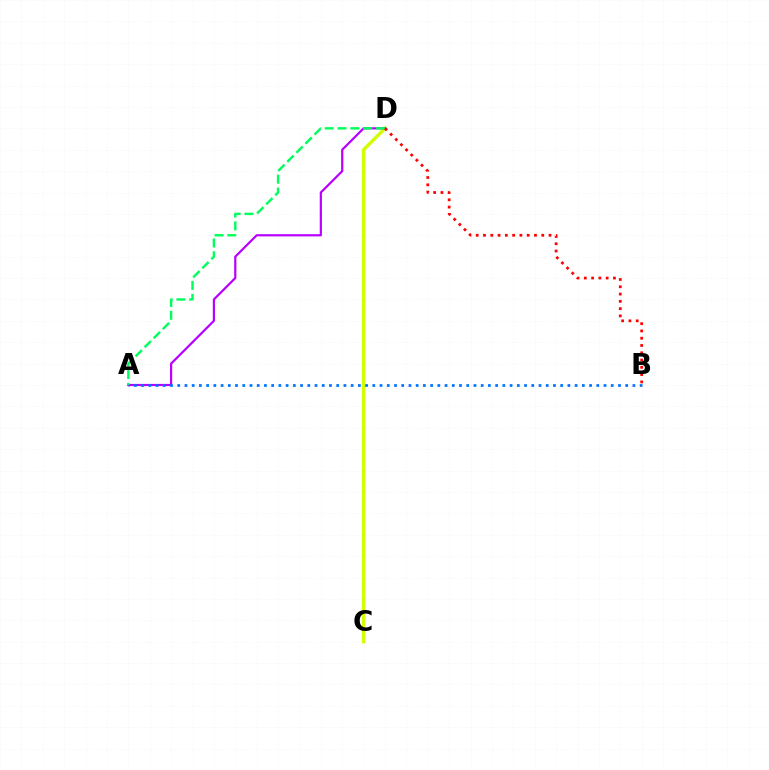{('C', 'D'): [{'color': '#d1ff00', 'line_style': 'solid', 'thickness': 2.43}], ('A', 'D'): [{'color': '#b900ff', 'line_style': 'solid', 'thickness': 1.59}, {'color': '#00ff5c', 'line_style': 'dashed', 'thickness': 1.74}], ('A', 'B'): [{'color': '#0074ff', 'line_style': 'dotted', 'thickness': 1.96}], ('B', 'D'): [{'color': '#ff0000', 'line_style': 'dotted', 'thickness': 1.98}]}